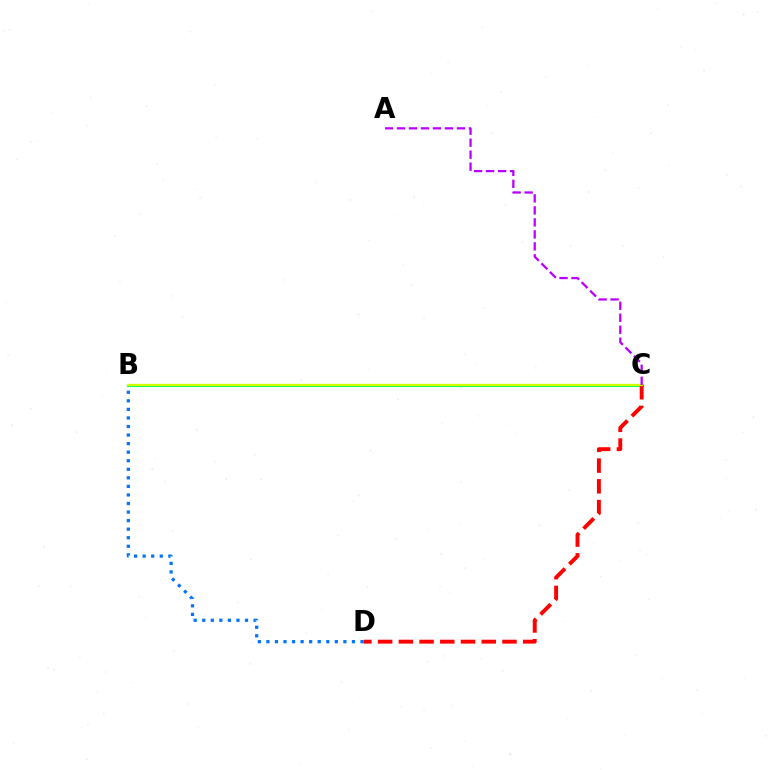{('B', 'C'): [{'color': '#00ff5c', 'line_style': 'solid', 'thickness': 2.2}, {'color': '#d1ff00', 'line_style': 'solid', 'thickness': 1.63}], ('B', 'D'): [{'color': '#0074ff', 'line_style': 'dotted', 'thickness': 2.32}], ('C', 'D'): [{'color': '#ff0000', 'line_style': 'dashed', 'thickness': 2.81}], ('A', 'C'): [{'color': '#b900ff', 'line_style': 'dashed', 'thickness': 1.63}]}